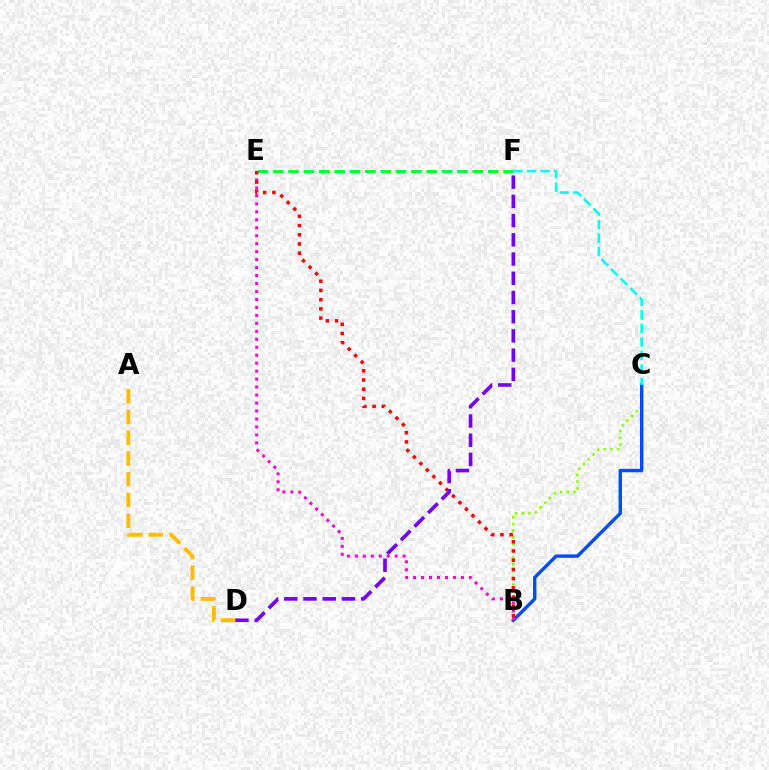{('B', 'C'): [{'color': '#84ff00', 'line_style': 'dotted', 'thickness': 1.83}, {'color': '#004bff', 'line_style': 'solid', 'thickness': 2.44}], ('B', 'E'): [{'color': '#ff00cf', 'line_style': 'dotted', 'thickness': 2.16}, {'color': '#ff0000', 'line_style': 'dotted', 'thickness': 2.5}], ('E', 'F'): [{'color': '#00ff39', 'line_style': 'dashed', 'thickness': 2.09}], ('A', 'D'): [{'color': '#ffbd00', 'line_style': 'dashed', 'thickness': 2.82}], ('C', 'F'): [{'color': '#00fff6', 'line_style': 'dashed', 'thickness': 1.84}], ('D', 'F'): [{'color': '#7200ff', 'line_style': 'dashed', 'thickness': 2.61}]}